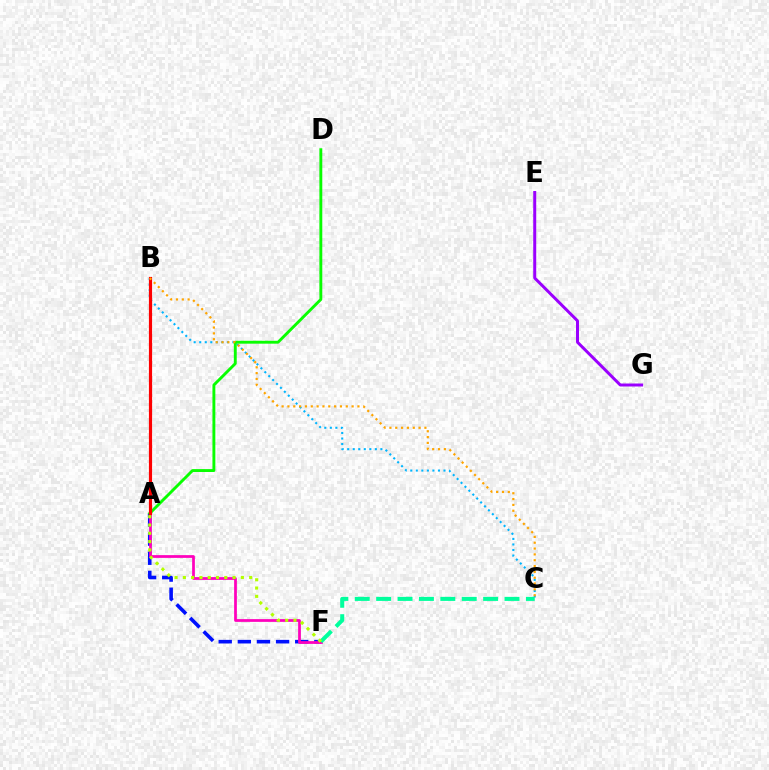{('A', 'F'): [{'color': '#0010ff', 'line_style': 'dashed', 'thickness': 2.6}, {'color': '#ff00bd', 'line_style': 'solid', 'thickness': 1.97}, {'color': '#b3ff00', 'line_style': 'dotted', 'thickness': 2.25}], ('B', 'C'): [{'color': '#00b5ff', 'line_style': 'dotted', 'thickness': 1.5}, {'color': '#ffa500', 'line_style': 'dotted', 'thickness': 1.58}], ('A', 'D'): [{'color': '#08ff00', 'line_style': 'solid', 'thickness': 2.08}], ('E', 'G'): [{'color': '#9b00ff', 'line_style': 'solid', 'thickness': 2.15}], ('A', 'B'): [{'color': '#ff0000', 'line_style': 'solid', 'thickness': 2.29}], ('C', 'F'): [{'color': '#00ff9d', 'line_style': 'dashed', 'thickness': 2.91}]}